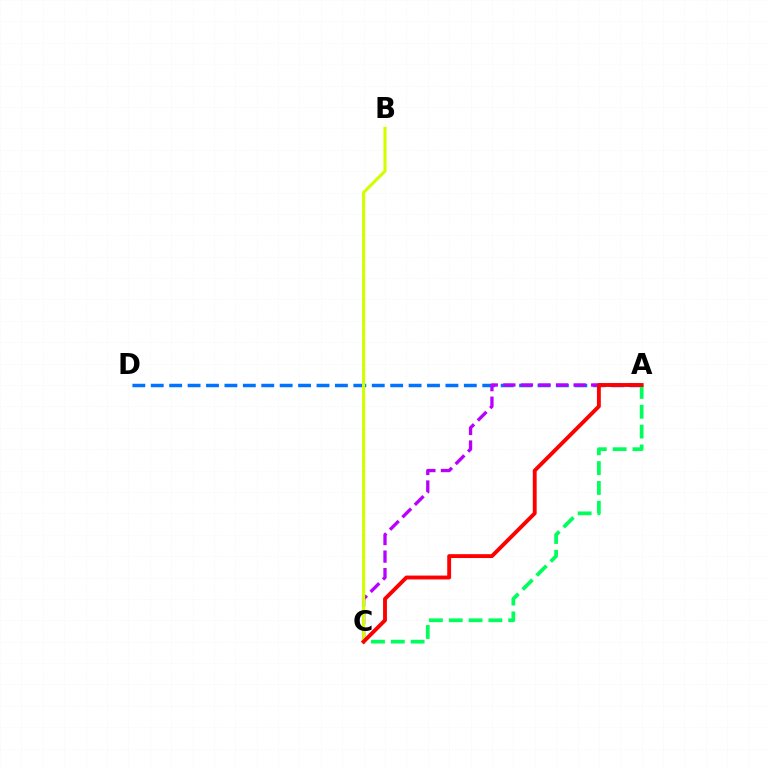{('A', 'D'): [{'color': '#0074ff', 'line_style': 'dashed', 'thickness': 2.5}], ('A', 'C'): [{'color': '#b900ff', 'line_style': 'dashed', 'thickness': 2.39}, {'color': '#00ff5c', 'line_style': 'dashed', 'thickness': 2.69}, {'color': '#ff0000', 'line_style': 'solid', 'thickness': 2.79}], ('B', 'C'): [{'color': '#d1ff00', 'line_style': 'solid', 'thickness': 2.25}]}